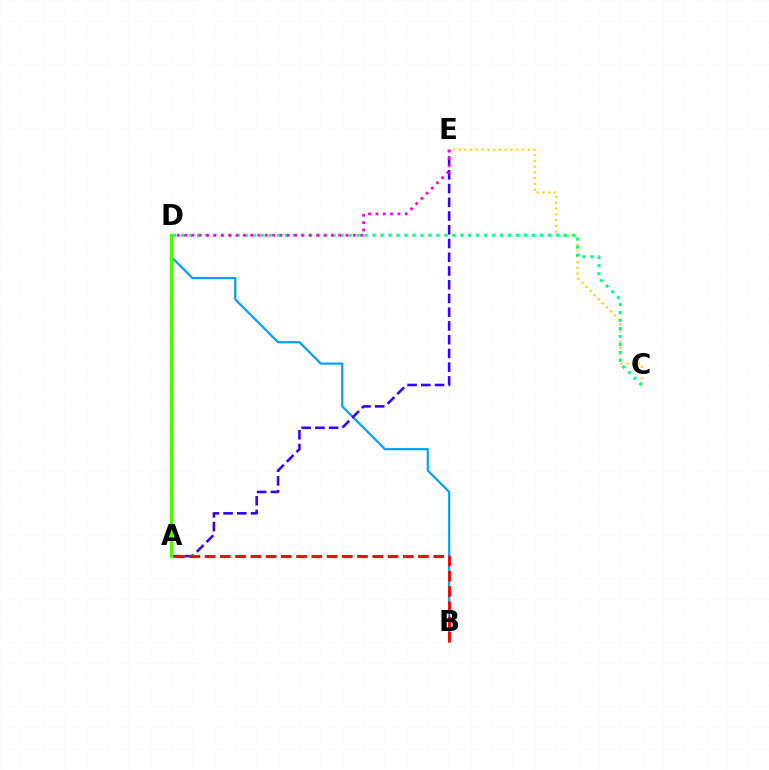{('C', 'E'): [{'color': '#ffd500', 'line_style': 'dotted', 'thickness': 1.56}], ('C', 'D'): [{'color': '#00ff86', 'line_style': 'dotted', 'thickness': 2.17}], ('B', 'D'): [{'color': '#009eff', 'line_style': 'solid', 'thickness': 1.56}], ('A', 'E'): [{'color': '#3700ff', 'line_style': 'dashed', 'thickness': 1.87}], ('D', 'E'): [{'color': '#ff00ed', 'line_style': 'dotted', 'thickness': 1.99}], ('A', 'D'): [{'color': '#4fff00', 'line_style': 'solid', 'thickness': 2.42}], ('A', 'B'): [{'color': '#ff0000', 'line_style': 'dashed', 'thickness': 2.07}]}